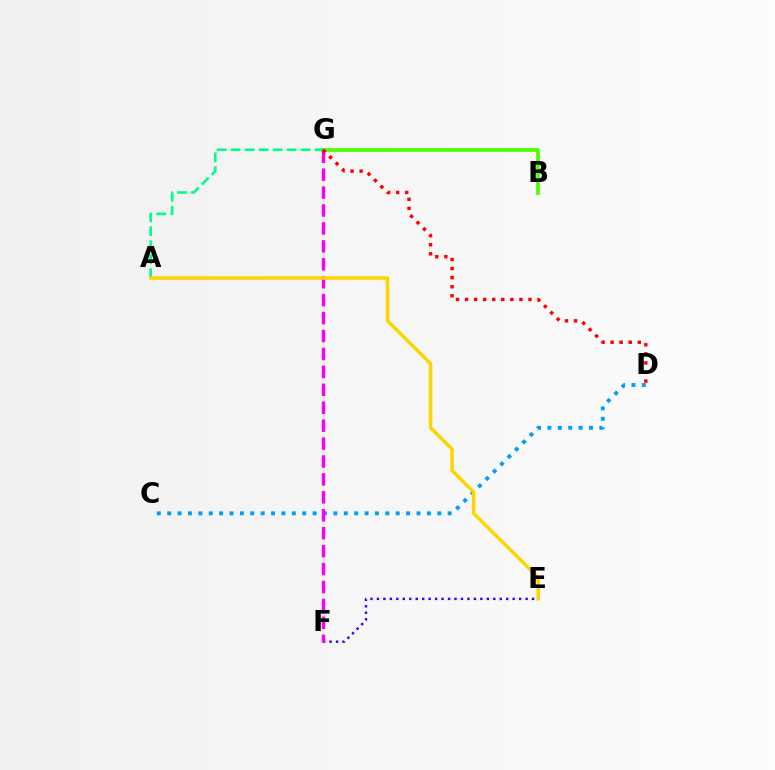{('B', 'G'): [{'color': '#4fff00', 'line_style': 'solid', 'thickness': 2.7}], ('A', 'G'): [{'color': '#00ff86', 'line_style': 'dashed', 'thickness': 1.9}], ('E', 'F'): [{'color': '#3700ff', 'line_style': 'dotted', 'thickness': 1.76}], ('C', 'D'): [{'color': '#009eff', 'line_style': 'dotted', 'thickness': 2.82}], ('F', 'G'): [{'color': '#ff00ed', 'line_style': 'dashed', 'thickness': 2.44}], ('A', 'E'): [{'color': '#ffd500', 'line_style': 'solid', 'thickness': 2.53}], ('D', 'G'): [{'color': '#ff0000', 'line_style': 'dotted', 'thickness': 2.46}]}